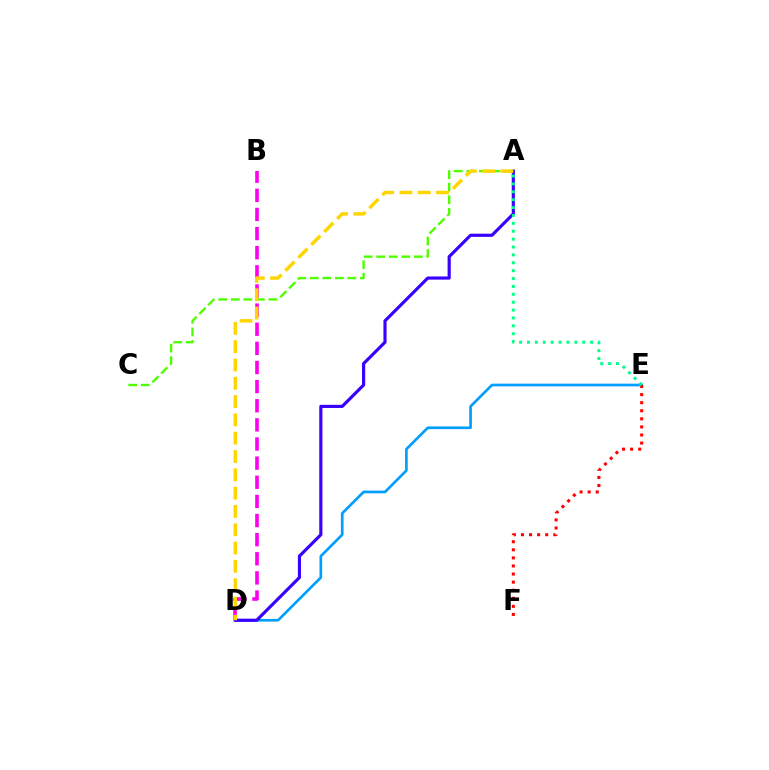{('D', 'E'): [{'color': '#009eff', 'line_style': 'solid', 'thickness': 1.93}], ('A', 'D'): [{'color': '#3700ff', 'line_style': 'solid', 'thickness': 2.27}, {'color': '#ffd500', 'line_style': 'dashed', 'thickness': 2.49}], ('E', 'F'): [{'color': '#ff0000', 'line_style': 'dotted', 'thickness': 2.19}], ('A', 'C'): [{'color': '#4fff00', 'line_style': 'dashed', 'thickness': 1.7}], ('B', 'D'): [{'color': '#ff00ed', 'line_style': 'dashed', 'thickness': 2.6}], ('A', 'E'): [{'color': '#00ff86', 'line_style': 'dotted', 'thickness': 2.14}]}